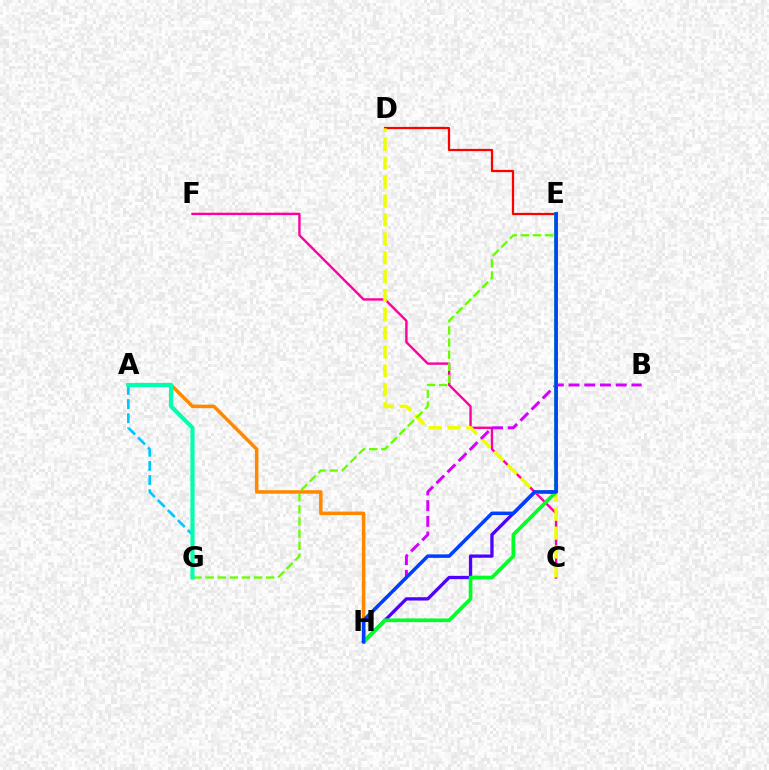{('C', 'F'): [{'color': '#ff00a0', 'line_style': 'solid', 'thickness': 1.72}], ('A', 'H'): [{'color': '#ff8800', 'line_style': 'solid', 'thickness': 2.52}], ('A', 'G'): [{'color': '#00c7ff', 'line_style': 'dashed', 'thickness': 1.92}, {'color': '#00ffaf', 'line_style': 'solid', 'thickness': 2.99}], ('D', 'E'): [{'color': '#ff0000', 'line_style': 'solid', 'thickness': 1.61}], ('E', 'H'): [{'color': '#4f00ff', 'line_style': 'solid', 'thickness': 2.38}, {'color': '#00ff27', 'line_style': 'solid', 'thickness': 2.64}, {'color': '#003fff', 'line_style': 'solid', 'thickness': 2.52}], ('C', 'D'): [{'color': '#eeff00', 'line_style': 'dashed', 'thickness': 2.56}], ('E', 'G'): [{'color': '#66ff00', 'line_style': 'dashed', 'thickness': 1.65}], ('B', 'H'): [{'color': '#d600ff', 'line_style': 'dashed', 'thickness': 2.13}]}